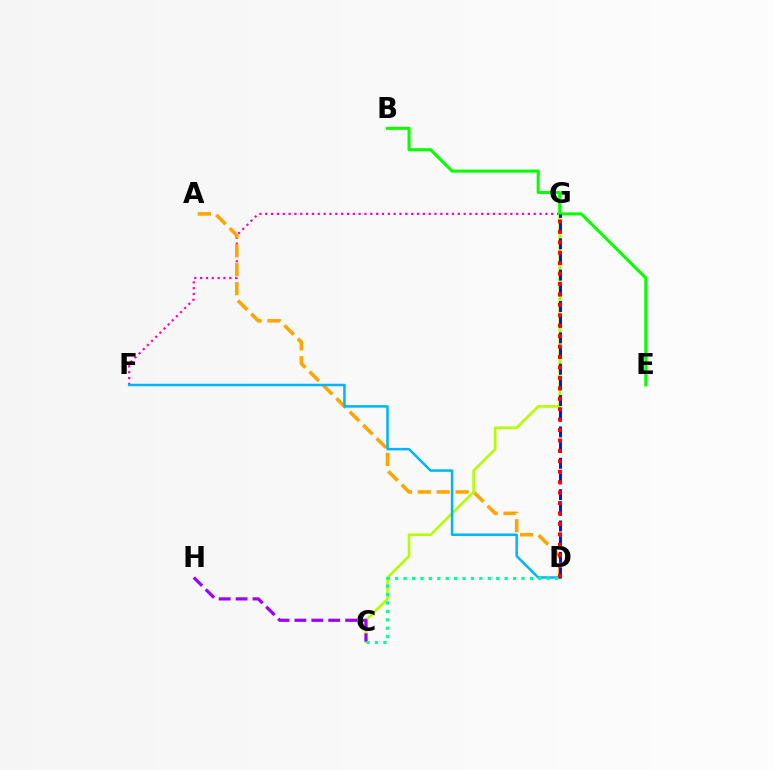{('F', 'G'): [{'color': '#ff00bd', 'line_style': 'dotted', 'thickness': 1.59}], ('A', 'D'): [{'color': '#ffa500', 'line_style': 'dashed', 'thickness': 2.57}], ('C', 'G'): [{'color': '#b3ff00', 'line_style': 'solid', 'thickness': 1.9}], ('C', 'H'): [{'color': '#9b00ff', 'line_style': 'dashed', 'thickness': 2.3}], ('B', 'E'): [{'color': '#08ff00', 'line_style': 'solid', 'thickness': 2.21}], ('D', 'F'): [{'color': '#00b5ff', 'line_style': 'solid', 'thickness': 1.81}], ('D', 'G'): [{'color': '#0010ff', 'line_style': 'dashed', 'thickness': 2.13}, {'color': '#ff0000', 'line_style': 'dotted', 'thickness': 2.83}], ('C', 'D'): [{'color': '#00ff9d', 'line_style': 'dotted', 'thickness': 2.29}]}